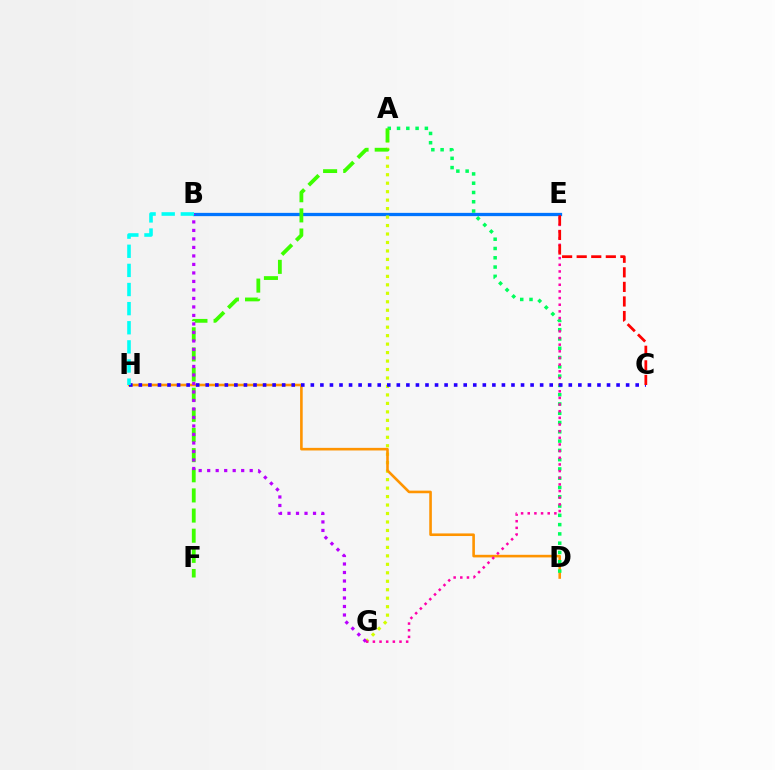{('B', 'E'): [{'color': '#0074ff', 'line_style': 'solid', 'thickness': 2.36}], ('A', 'G'): [{'color': '#d1ff00', 'line_style': 'dotted', 'thickness': 2.3}], ('D', 'H'): [{'color': '#ff9400', 'line_style': 'solid', 'thickness': 1.88}], ('A', 'D'): [{'color': '#00ff5c', 'line_style': 'dotted', 'thickness': 2.52}], ('A', 'F'): [{'color': '#3dff00', 'line_style': 'dashed', 'thickness': 2.74}], ('B', 'G'): [{'color': '#b900ff', 'line_style': 'dotted', 'thickness': 2.31}], ('E', 'G'): [{'color': '#ff00ac', 'line_style': 'dotted', 'thickness': 1.81}], ('C', 'H'): [{'color': '#2500ff', 'line_style': 'dotted', 'thickness': 2.6}], ('B', 'H'): [{'color': '#00fff6', 'line_style': 'dashed', 'thickness': 2.6}], ('C', 'E'): [{'color': '#ff0000', 'line_style': 'dashed', 'thickness': 1.98}]}